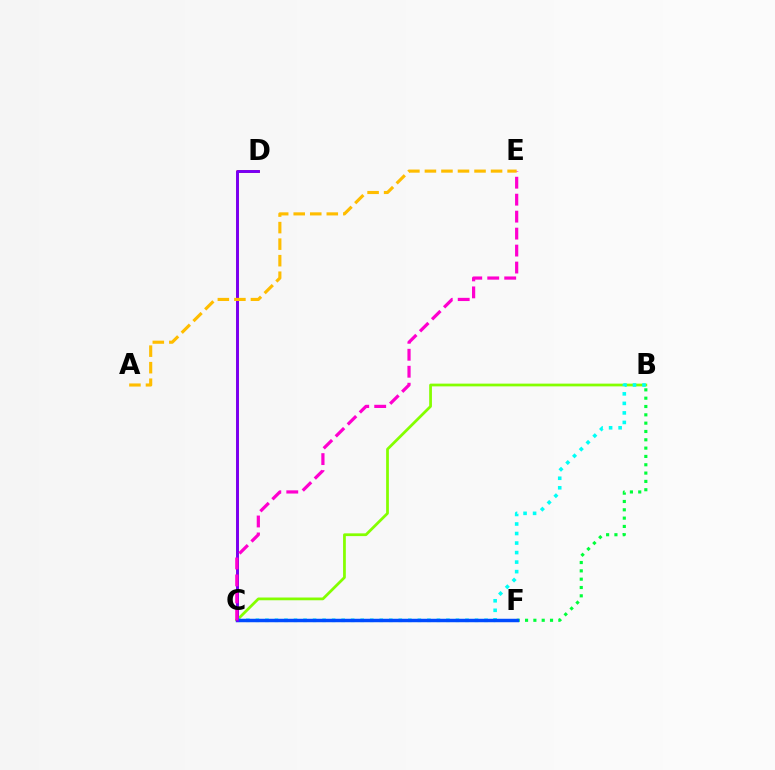{('B', 'F'): [{'color': '#00ff39', 'line_style': 'dotted', 'thickness': 2.26}], ('C', 'D'): [{'color': '#ff0000', 'line_style': 'solid', 'thickness': 1.97}, {'color': '#7200ff', 'line_style': 'solid', 'thickness': 1.99}], ('B', 'C'): [{'color': '#84ff00', 'line_style': 'solid', 'thickness': 1.98}, {'color': '#00fff6', 'line_style': 'dotted', 'thickness': 2.59}], ('C', 'F'): [{'color': '#004bff', 'line_style': 'solid', 'thickness': 2.5}], ('C', 'E'): [{'color': '#ff00cf', 'line_style': 'dashed', 'thickness': 2.31}], ('A', 'E'): [{'color': '#ffbd00', 'line_style': 'dashed', 'thickness': 2.25}]}